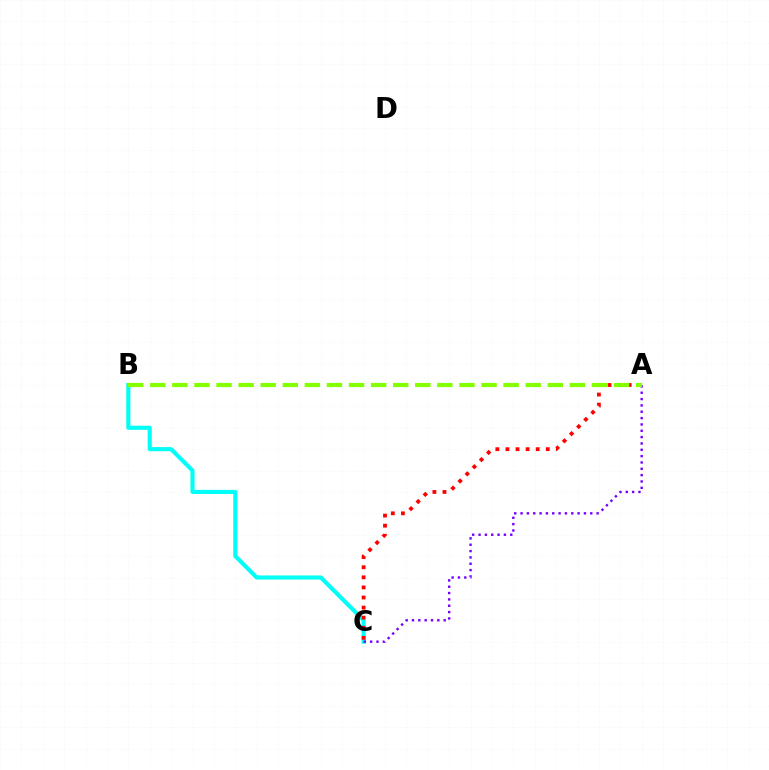{('B', 'C'): [{'color': '#00fff6', 'line_style': 'solid', 'thickness': 2.96}], ('A', 'C'): [{'color': '#7200ff', 'line_style': 'dotted', 'thickness': 1.72}, {'color': '#ff0000', 'line_style': 'dotted', 'thickness': 2.74}], ('A', 'B'): [{'color': '#84ff00', 'line_style': 'dashed', 'thickness': 3.0}]}